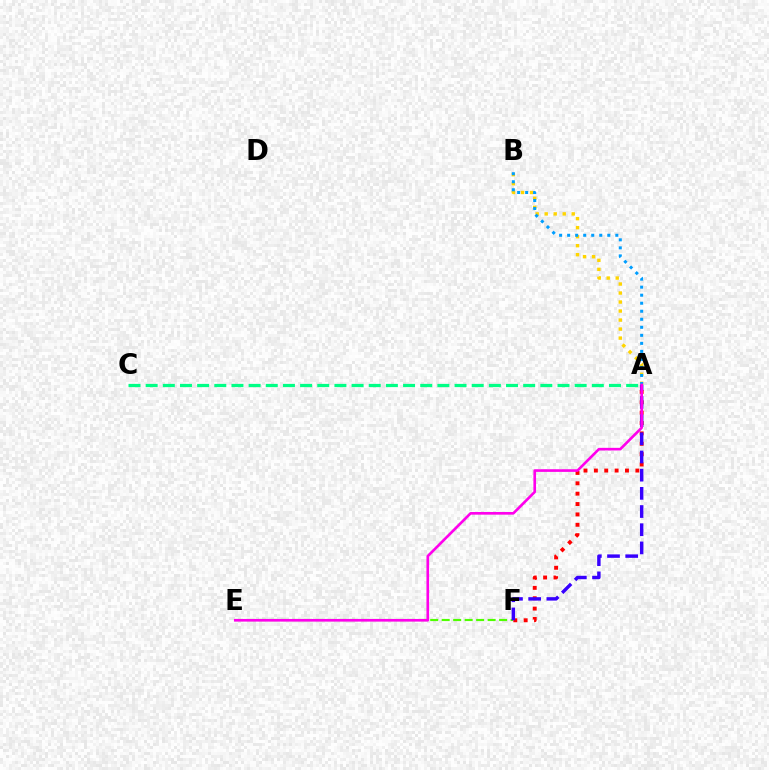{('A', 'B'): [{'color': '#ffd500', 'line_style': 'dotted', 'thickness': 2.45}, {'color': '#009eff', 'line_style': 'dotted', 'thickness': 2.18}], ('E', 'F'): [{'color': '#4fff00', 'line_style': 'dashed', 'thickness': 1.56}], ('A', 'F'): [{'color': '#ff0000', 'line_style': 'dotted', 'thickness': 2.82}, {'color': '#3700ff', 'line_style': 'dashed', 'thickness': 2.47}], ('A', 'C'): [{'color': '#00ff86', 'line_style': 'dashed', 'thickness': 2.33}], ('A', 'E'): [{'color': '#ff00ed', 'line_style': 'solid', 'thickness': 1.91}]}